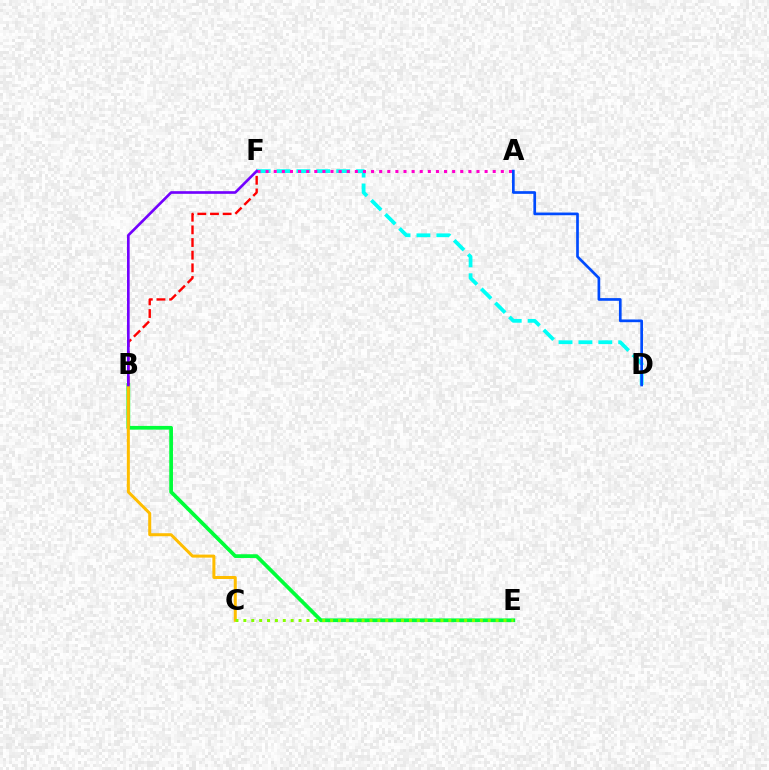{('B', 'E'): [{'color': '#00ff39', 'line_style': 'solid', 'thickness': 2.68}], ('D', 'F'): [{'color': '#00fff6', 'line_style': 'dashed', 'thickness': 2.7}], ('B', 'C'): [{'color': '#ffbd00', 'line_style': 'solid', 'thickness': 2.17}], ('C', 'E'): [{'color': '#84ff00', 'line_style': 'dotted', 'thickness': 2.14}], ('B', 'F'): [{'color': '#ff0000', 'line_style': 'dashed', 'thickness': 1.72}, {'color': '#7200ff', 'line_style': 'solid', 'thickness': 1.91}], ('A', 'D'): [{'color': '#004bff', 'line_style': 'solid', 'thickness': 1.94}], ('A', 'F'): [{'color': '#ff00cf', 'line_style': 'dotted', 'thickness': 2.2}]}